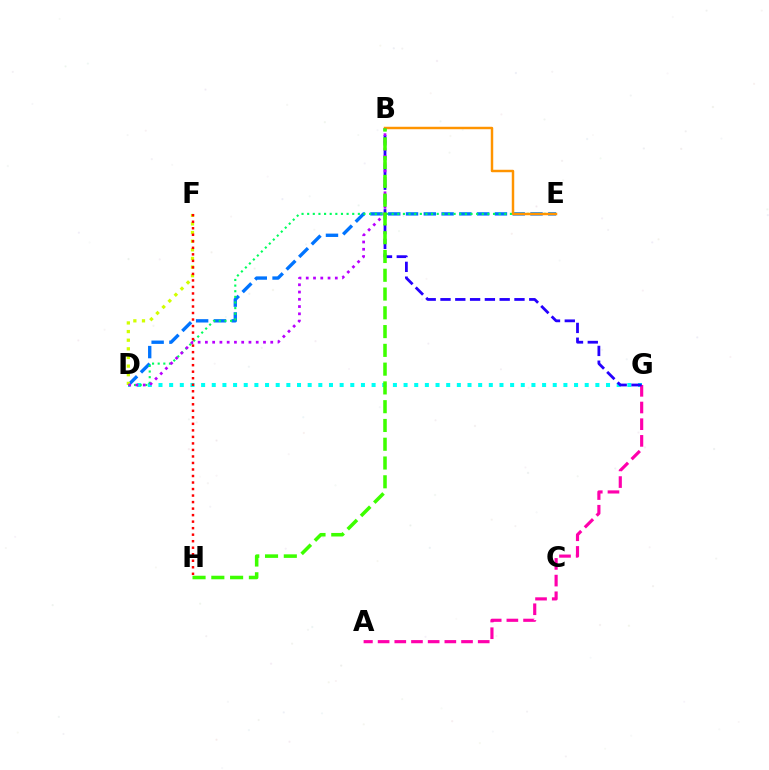{('D', 'G'): [{'color': '#00fff6', 'line_style': 'dotted', 'thickness': 2.9}], ('D', 'E'): [{'color': '#0074ff', 'line_style': 'dashed', 'thickness': 2.42}, {'color': '#00ff5c', 'line_style': 'dotted', 'thickness': 1.53}], ('A', 'G'): [{'color': '#ff00ac', 'line_style': 'dashed', 'thickness': 2.27}], ('D', 'F'): [{'color': '#d1ff00', 'line_style': 'dotted', 'thickness': 2.35}], ('B', 'G'): [{'color': '#2500ff', 'line_style': 'dashed', 'thickness': 2.01}], ('B', 'E'): [{'color': '#ff9400', 'line_style': 'solid', 'thickness': 1.77}], ('B', 'D'): [{'color': '#b900ff', 'line_style': 'dotted', 'thickness': 1.97}], ('B', 'H'): [{'color': '#3dff00', 'line_style': 'dashed', 'thickness': 2.55}], ('F', 'H'): [{'color': '#ff0000', 'line_style': 'dotted', 'thickness': 1.77}]}